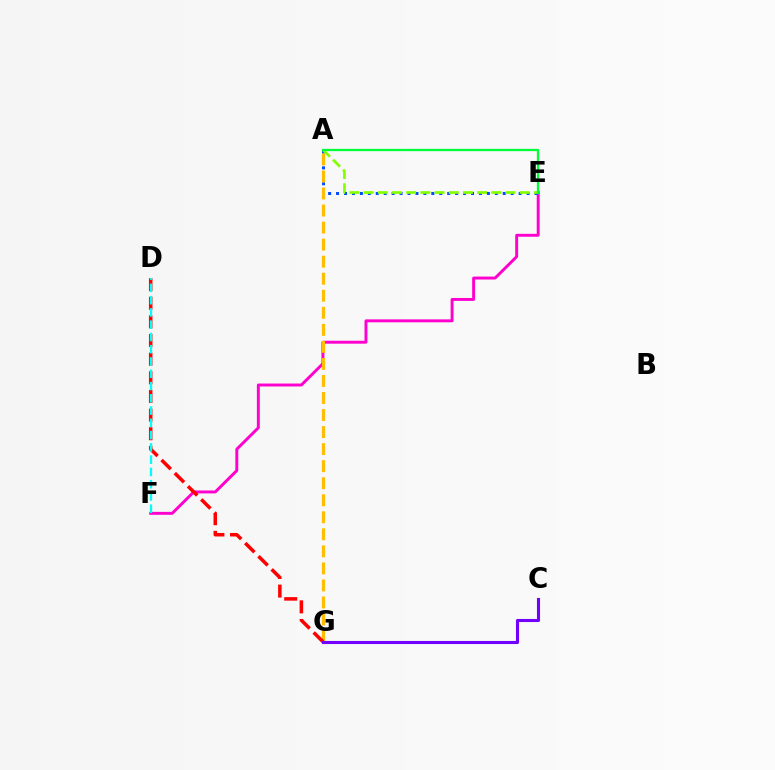{('E', 'F'): [{'color': '#ff00cf', 'line_style': 'solid', 'thickness': 2.11}], ('A', 'E'): [{'color': '#004bff', 'line_style': 'dotted', 'thickness': 2.16}, {'color': '#84ff00', 'line_style': 'dashed', 'thickness': 1.93}, {'color': '#00ff39', 'line_style': 'solid', 'thickness': 1.66}], ('A', 'G'): [{'color': '#ffbd00', 'line_style': 'dashed', 'thickness': 2.31}], ('D', 'G'): [{'color': '#ff0000', 'line_style': 'dashed', 'thickness': 2.53}], ('D', 'F'): [{'color': '#00fff6', 'line_style': 'dashed', 'thickness': 1.67}], ('C', 'G'): [{'color': '#7200ff', 'line_style': 'solid', 'thickness': 2.23}]}